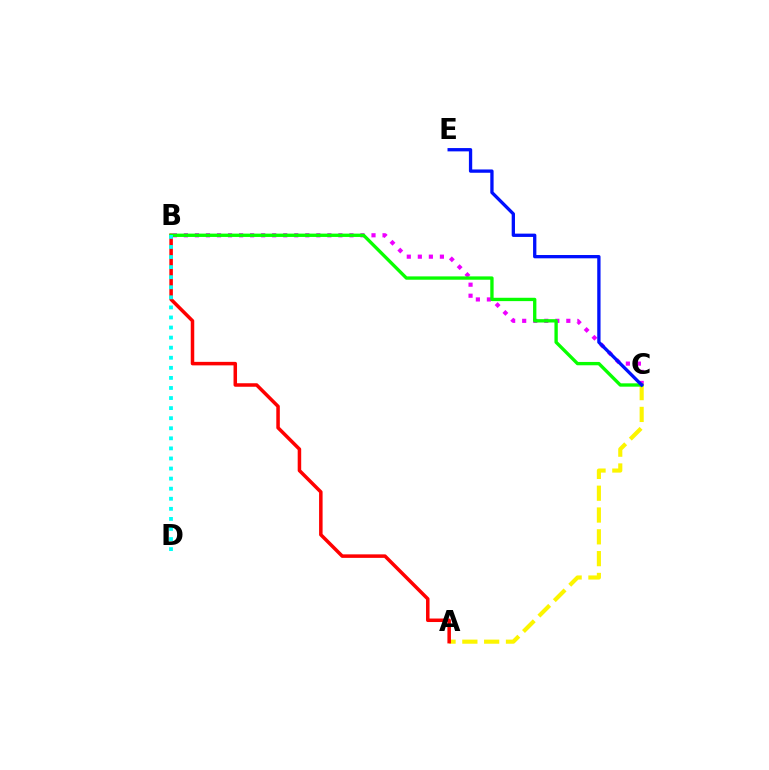{('A', 'C'): [{'color': '#fcf500', 'line_style': 'dashed', 'thickness': 2.96}], ('A', 'B'): [{'color': '#ff0000', 'line_style': 'solid', 'thickness': 2.53}], ('B', 'C'): [{'color': '#ee00ff', 'line_style': 'dotted', 'thickness': 3.0}, {'color': '#08ff00', 'line_style': 'solid', 'thickness': 2.4}], ('C', 'E'): [{'color': '#0010ff', 'line_style': 'solid', 'thickness': 2.38}], ('B', 'D'): [{'color': '#00fff6', 'line_style': 'dotted', 'thickness': 2.74}]}